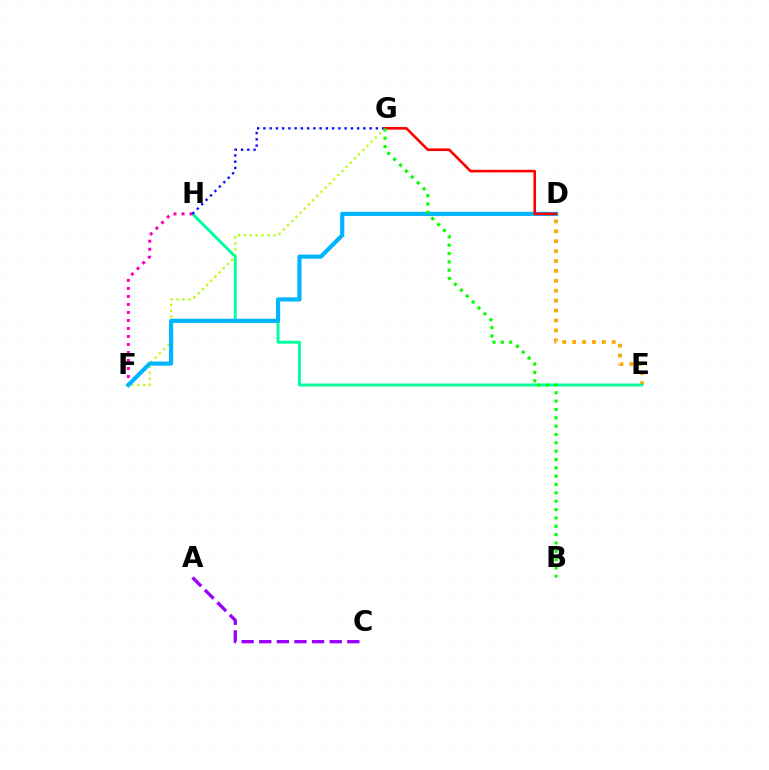{('D', 'E'): [{'color': '#ffa500', 'line_style': 'dotted', 'thickness': 2.69}], ('F', 'G'): [{'color': '#b3ff00', 'line_style': 'dotted', 'thickness': 1.61}], ('E', 'H'): [{'color': '#00ff9d', 'line_style': 'solid', 'thickness': 2.11}], ('F', 'H'): [{'color': '#ff00bd', 'line_style': 'dotted', 'thickness': 2.18}], ('G', 'H'): [{'color': '#0010ff', 'line_style': 'dotted', 'thickness': 1.7}], ('D', 'F'): [{'color': '#00b5ff', 'line_style': 'solid', 'thickness': 2.99}], ('A', 'C'): [{'color': '#9b00ff', 'line_style': 'dashed', 'thickness': 2.39}], ('D', 'G'): [{'color': '#ff0000', 'line_style': 'solid', 'thickness': 1.88}], ('B', 'G'): [{'color': '#08ff00', 'line_style': 'dotted', 'thickness': 2.27}]}